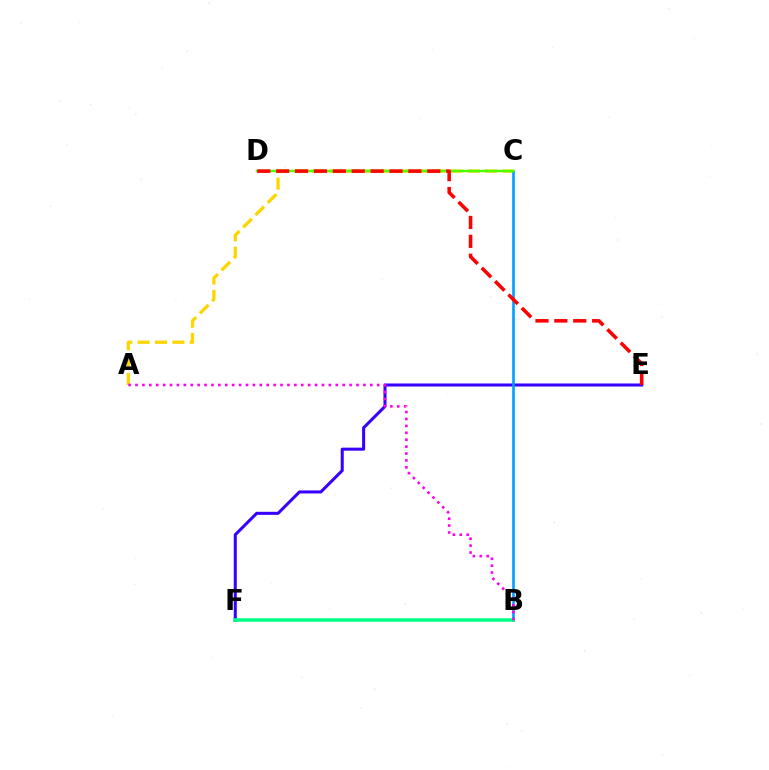{('A', 'C'): [{'color': '#ffd500', 'line_style': 'dashed', 'thickness': 2.36}], ('E', 'F'): [{'color': '#3700ff', 'line_style': 'solid', 'thickness': 2.19}], ('B', 'C'): [{'color': '#009eff', 'line_style': 'solid', 'thickness': 1.88}], ('B', 'F'): [{'color': '#00ff86', 'line_style': 'solid', 'thickness': 2.55}], ('C', 'D'): [{'color': '#4fff00', 'line_style': 'solid', 'thickness': 1.8}], ('A', 'B'): [{'color': '#ff00ed', 'line_style': 'dotted', 'thickness': 1.88}], ('D', 'E'): [{'color': '#ff0000', 'line_style': 'dashed', 'thickness': 2.57}]}